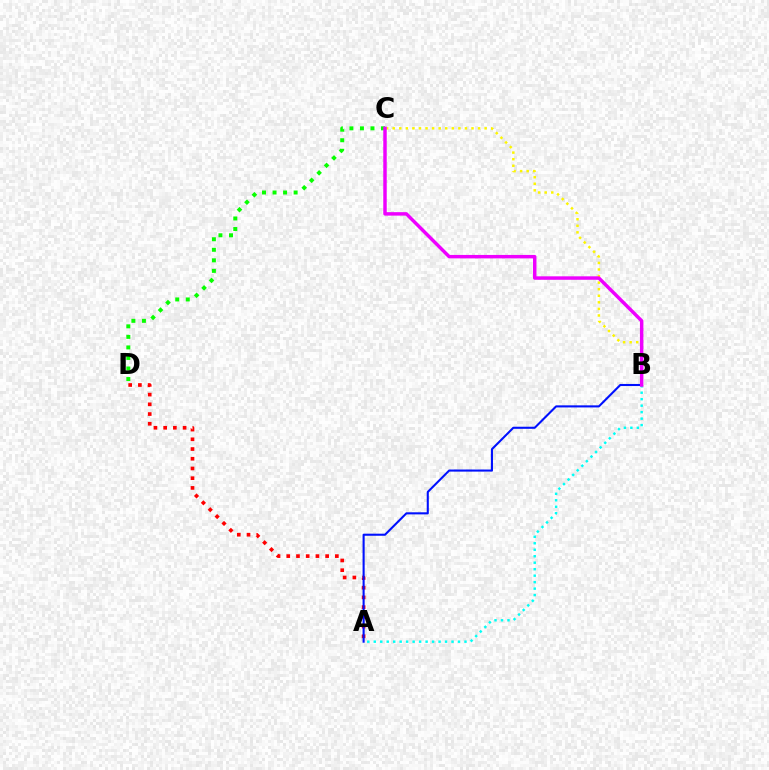{('B', 'C'): [{'color': '#fcf500', 'line_style': 'dotted', 'thickness': 1.78}, {'color': '#ee00ff', 'line_style': 'solid', 'thickness': 2.49}], ('C', 'D'): [{'color': '#08ff00', 'line_style': 'dotted', 'thickness': 2.86}], ('A', 'D'): [{'color': '#ff0000', 'line_style': 'dotted', 'thickness': 2.64}], ('A', 'B'): [{'color': '#00fff6', 'line_style': 'dotted', 'thickness': 1.76}, {'color': '#0010ff', 'line_style': 'solid', 'thickness': 1.5}]}